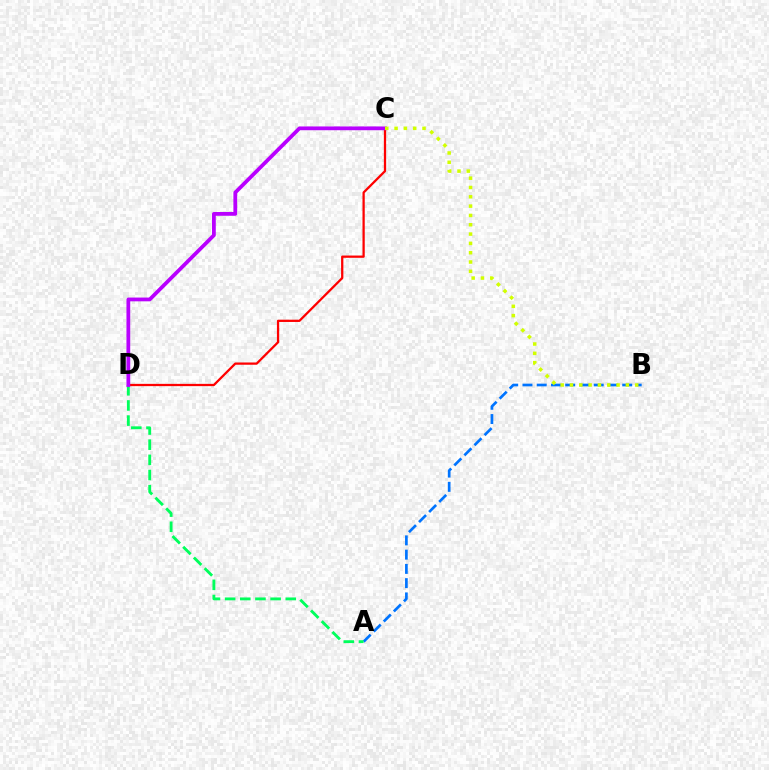{('A', 'B'): [{'color': '#0074ff', 'line_style': 'dashed', 'thickness': 1.94}], ('A', 'D'): [{'color': '#00ff5c', 'line_style': 'dashed', 'thickness': 2.06}], ('C', 'D'): [{'color': '#ff0000', 'line_style': 'solid', 'thickness': 1.63}, {'color': '#b900ff', 'line_style': 'solid', 'thickness': 2.71}], ('B', 'C'): [{'color': '#d1ff00', 'line_style': 'dotted', 'thickness': 2.53}]}